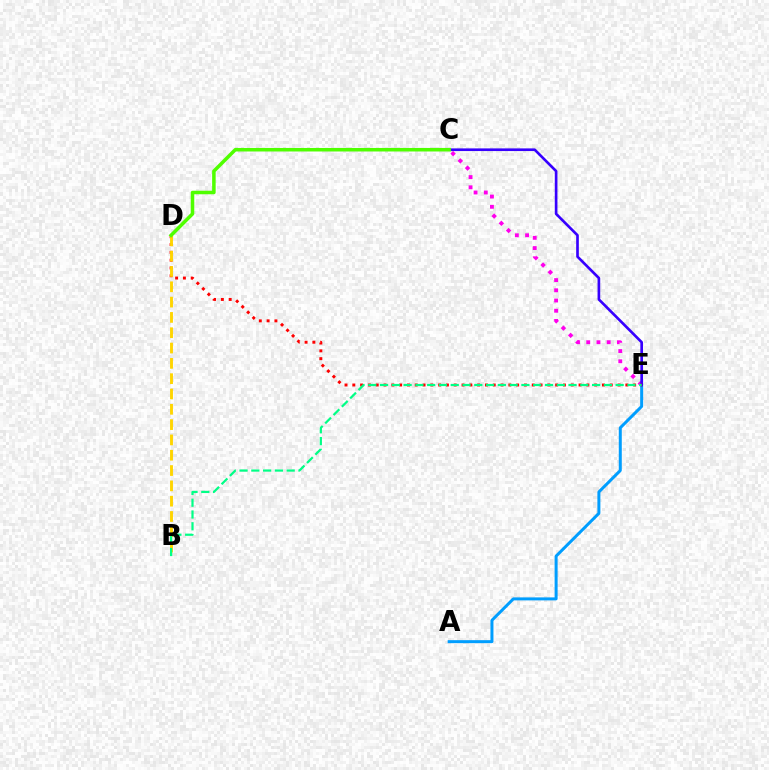{('A', 'E'): [{'color': '#009eff', 'line_style': 'solid', 'thickness': 2.16}], ('C', 'E'): [{'color': '#ff00ed', 'line_style': 'dotted', 'thickness': 2.78}, {'color': '#3700ff', 'line_style': 'solid', 'thickness': 1.91}], ('D', 'E'): [{'color': '#ff0000', 'line_style': 'dotted', 'thickness': 2.12}], ('B', 'D'): [{'color': '#ffd500', 'line_style': 'dashed', 'thickness': 2.08}], ('B', 'E'): [{'color': '#00ff86', 'line_style': 'dashed', 'thickness': 1.6}], ('C', 'D'): [{'color': '#4fff00', 'line_style': 'solid', 'thickness': 2.54}]}